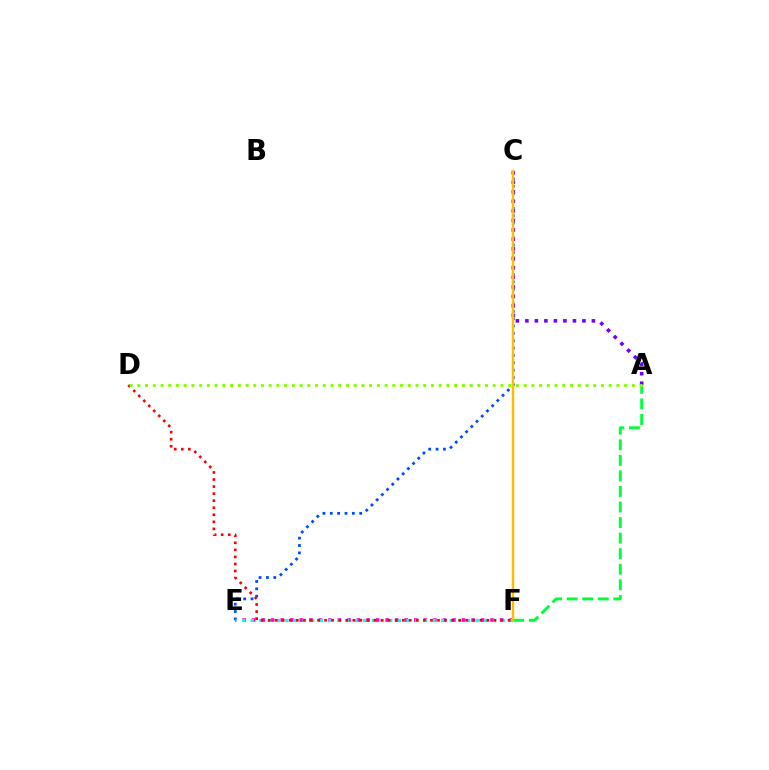{('E', 'F'): [{'color': '#ff00cf', 'line_style': 'dotted', 'thickness': 2.59}, {'color': '#00fff6', 'line_style': 'dotted', 'thickness': 2.35}], ('C', 'E'): [{'color': '#004bff', 'line_style': 'dotted', 'thickness': 2.0}], ('A', 'F'): [{'color': '#00ff39', 'line_style': 'dashed', 'thickness': 2.11}], ('A', 'C'): [{'color': '#7200ff', 'line_style': 'dotted', 'thickness': 2.58}], ('C', 'F'): [{'color': '#ffbd00', 'line_style': 'solid', 'thickness': 1.76}], ('D', 'F'): [{'color': '#ff0000', 'line_style': 'dotted', 'thickness': 1.92}], ('A', 'D'): [{'color': '#84ff00', 'line_style': 'dotted', 'thickness': 2.1}]}